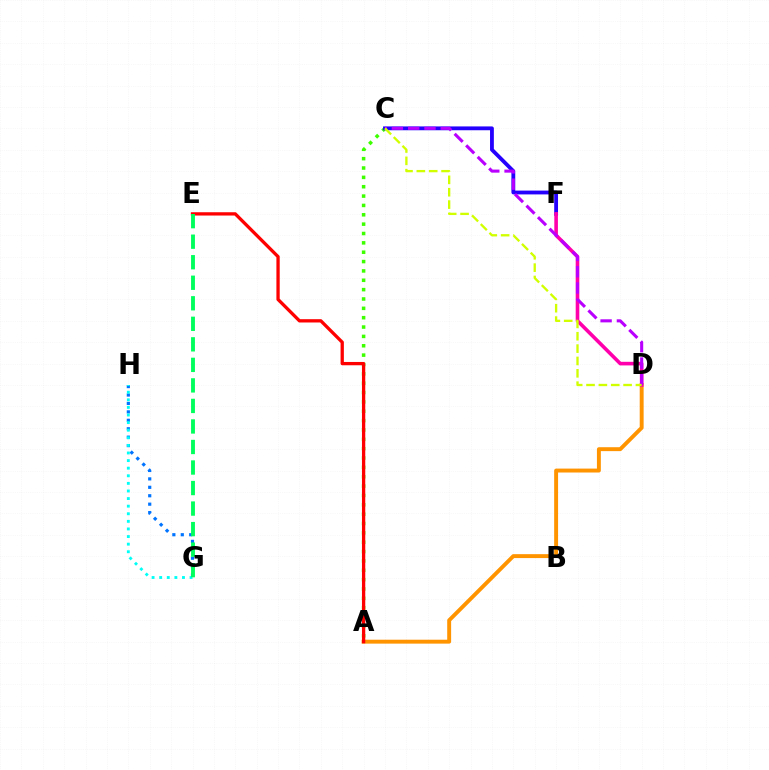{('G', 'H'): [{'color': '#0074ff', 'line_style': 'dotted', 'thickness': 2.29}, {'color': '#00fff6', 'line_style': 'dotted', 'thickness': 2.06}], ('A', 'D'): [{'color': '#ff9400', 'line_style': 'solid', 'thickness': 2.82}], ('A', 'C'): [{'color': '#3dff00', 'line_style': 'dotted', 'thickness': 2.54}], ('C', 'F'): [{'color': '#2500ff', 'line_style': 'solid', 'thickness': 2.75}], ('D', 'F'): [{'color': '#ff00ac', 'line_style': 'solid', 'thickness': 2.6}], ('A', 'E'): [{'color': '#ff0000', 'line_style': 'solid', 'thickness': 2.38}], ('C', 'D'): [{'color': '#b900ff', 'line_style': 'dashed', 'thickness': 2.21}, {'color': '#d1ff00', 'line_style': 'dashed', 'thickness': 1.68}], ('E', 'G'): [{'color': '#00ff5c', 'line_style': 'dashed', 'thickness': 2.79}]}